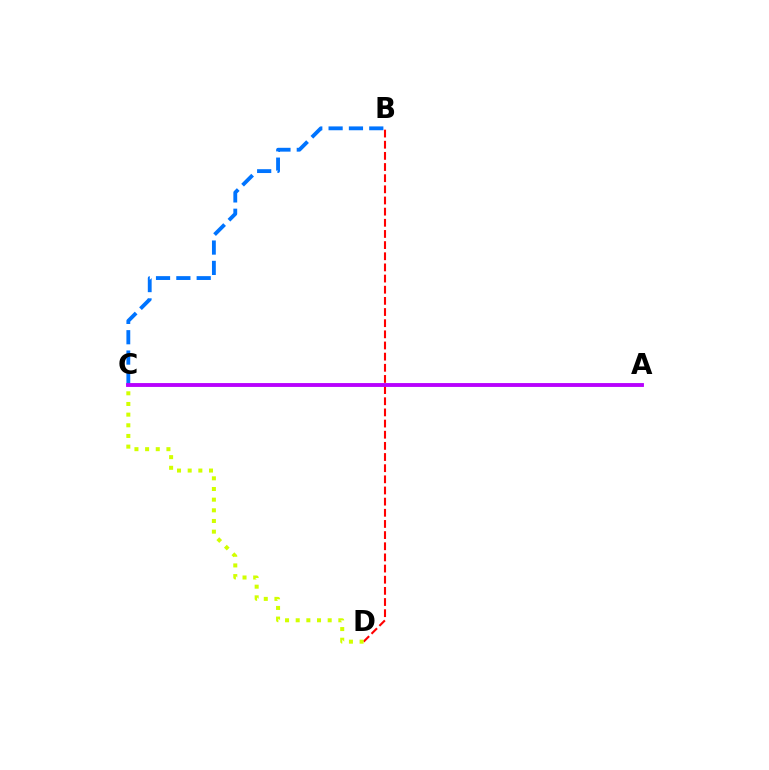{('B', 'C'): [{'color': '#0074ff', 'line_style': 'dashed', 'thickness': 2.76}], ('B', 'D'): [{'color': '#ff0000', 'line_style': 'dashed', 'thickness': 1.52}], ('A', 'C'): [{'color': '#00ff5c', 'line_style': 'solid', 'thickness': 1.75}, {'color': '#b900ff', 'line_style': 'solid', 'thickness': 2.76}], ('C', 'D'): [{'color': '#d1ff00', 'line_style': 'dotted', 'thickness': 2.9}]}